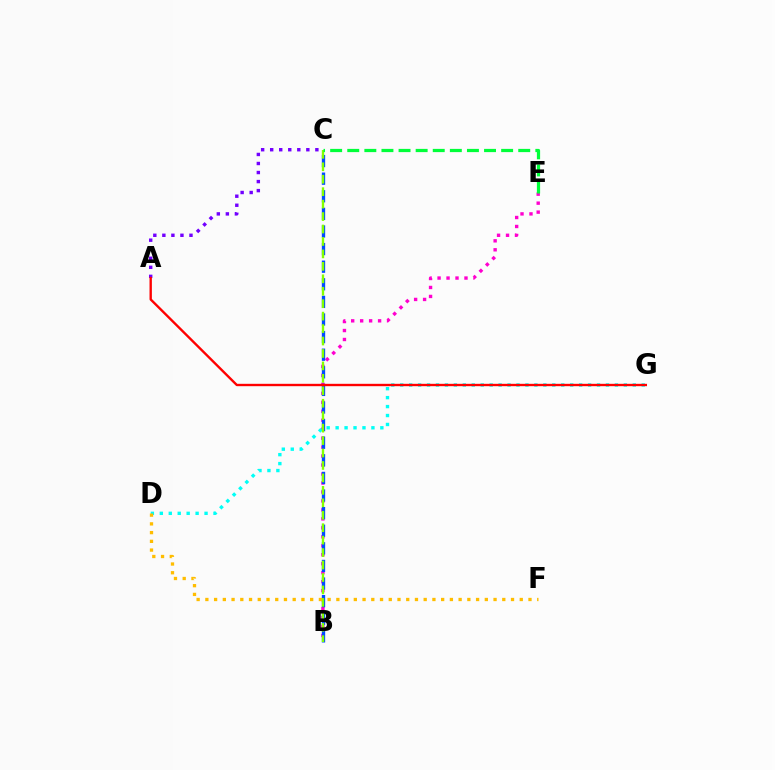{('B', 'E'): [{'color': '#ff00cf', 'line_style': 'dotted', 'thickness': 2.44}], ('B', 'C'): [{'color': '#004bff', 'line_style': 'dashed', 'thickness': 2.39}, {'color': '#84ff00', 'line_style': 'dashed', 'thickness': 1.69}], ('D', 'G'): [{'color': '#00fff6', 'line_style': 'dotted', 'thickness': 2.43}], ('A', 'C'): [{'color': '#7200ff', 'line_style': 'dotted', 'thickness': 2.46}], ('A', 'G'): [{'color': '#ff0000', 'line_style': 'solid', 'thickness': 1.71}], ('D', 'F'): [{'color': '#ffbd00', 'line_style': 'dotted', 'thickness': 2.37}], ('C', 'E'): [{'color': '#00ff39', 'line_style': 'dashed', 'thickness': 2.32}]}